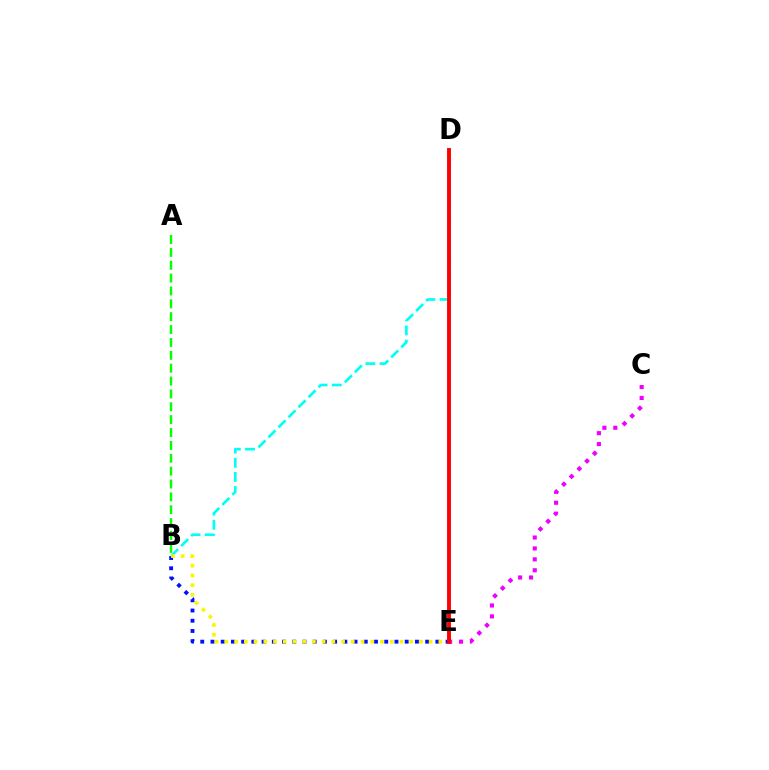{('A', 'B'): [{'color': '#08ff00', 'line_style': 'dashed', 'thickness': 1.75}], ('B', 'E'): [{'color': '#0010ff', 'line_style': 'dotted', 'thickness': 2.78}, {'color': '#fcf500', 'line_style': 'dotted', 'thickness': 2.64}], ('B', 'D'): [{'color': '#00fff6', 'line_style': 'dashed', 'thickness': 1.92}], ('C', 'E'): [{'color': '#ee00ff', 'line_style': 'dotted', 'thickness': 2.96}], ('D', 'E'): [{'color': '#ff0000', 'line_style': 'solid', 'thickness': 2.8}]}